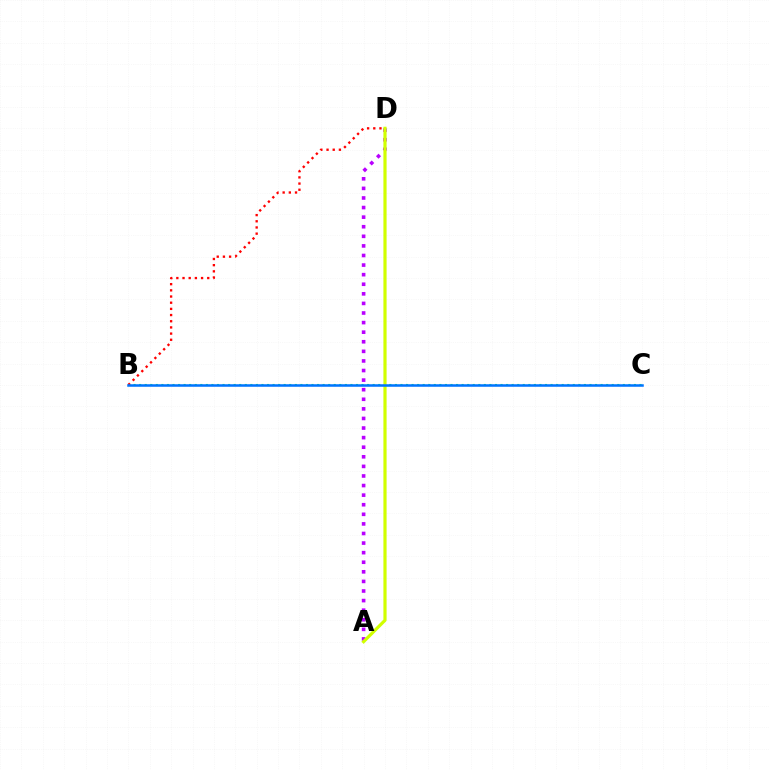{('A', 'D'): [{'color': '#b900ff', 'line_style': 'dotted', 'thickness': 2.6}, {'color': '#d1ff00', 'line_style': 'solid', 'thickness': 2.29}], ('B', 'C'): [{'color': '#00ff5c', 'line_style': 'dotted', 'thickness': 1.51}, {'color': '#0074ff', 'line_style': 'solid', 'thickness': 1.82}], ('B', 'D'): [{'color': '#ff0000', 'line_style': 'dotted', 'thickness': 1.68}]}